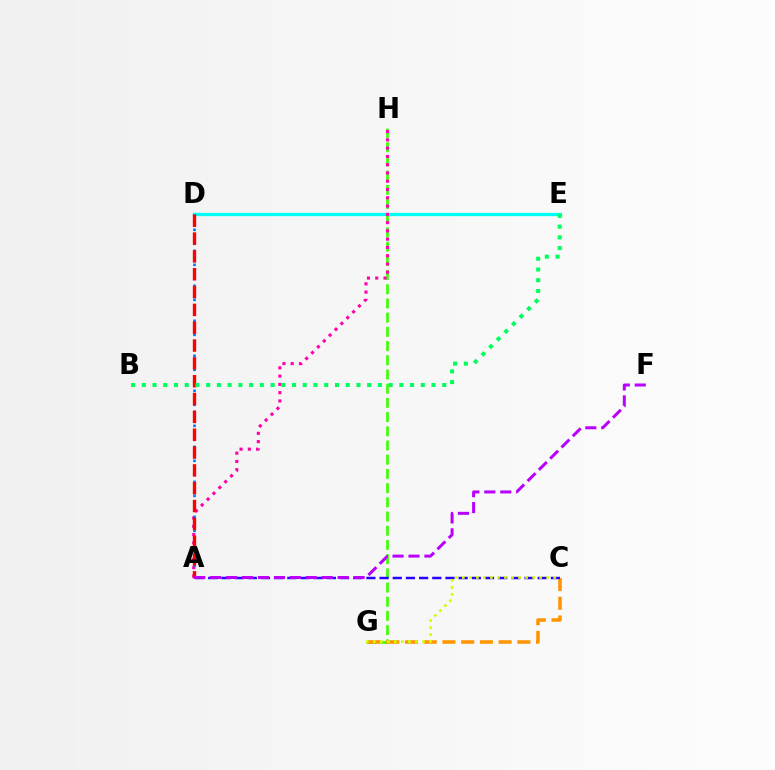{('D', 'E'): [{'color': '#00fff6', 'line_style': 'solid', 'thickness': 2.36}], ('G', 'H'): [{'color': '#3dff00', 'line_style': 'dashed', 'thickness': 1.93}], ('A', 'H'): [{'color': '#ff00ac', 'line_style': 'dotted', 'thickness': 2.25}], ('C', 'G'): [{'color': '#ff9400', 'line_style': 'dashed', 'thickness': 2.54}, {'color': '#d1ff00', 'line_style': 'dotted', 'thickness': 1.91}], ('A', 'C'): [{'color': '#2500ff', 'line_style': 'dashed', 'thickness': 1.79}], ('A', 'D'): [{'color': '#0074ff', 'line_style': 'dotted', 'thickness': 1.9}, {'color': '#ff0000', 'line_style': 'dashed', 'thickness': 2.42}], ('A', 'F'): [{'color': '#b900ff', 'line_style': 'dashed', 'thickness': 2.16}], ('B', 'E'): [{'color': '#00ff5c', 'line_style': 'dotted', 'thickness': 2.92}]}